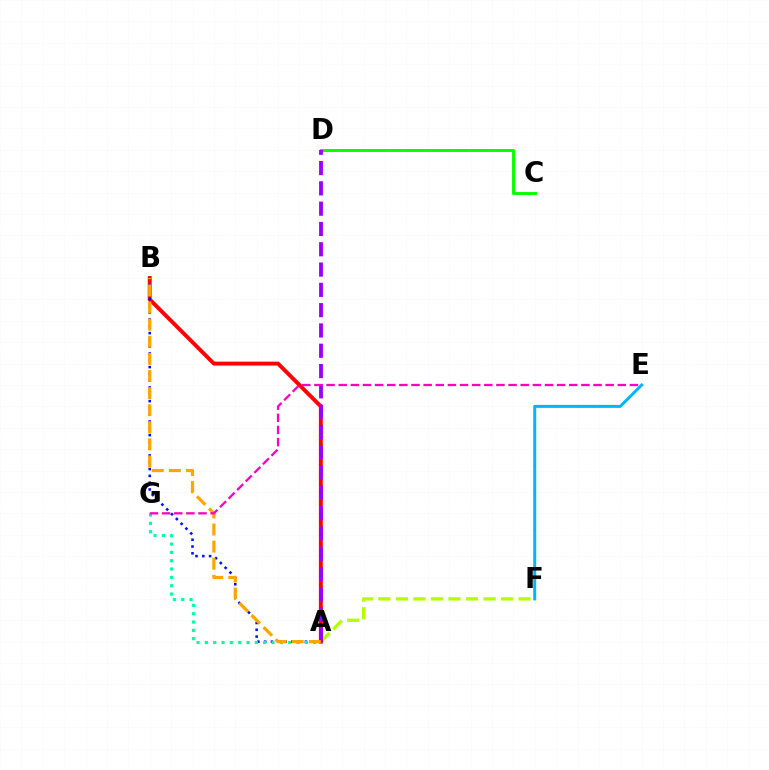{('E', 'F'): [{'color': '#00b5ff', 'line_style': 'solid', 'thickness': 2.15}], ('A', 'F'): [{'color': '#b3ff00', 'line_style': 'dashed', 'thickness': 2.38}], ('A', 'B'): [{'color': '#ff0000', 'line_style': 'solid', 'thickness': 2.82}, {'color': '#0010ff', 'line_style': 'dotted', 'thickness': 1.85}, {'color': '#ffa500', 'line_style': 'dashed', 'thickness': 2.32}], ('A', 'G'): [{'color': '#00ff9d', 'line_style': 'dotted', 'thickness': 2.26}], ('C', 'D'): [{'color': '#08ff00', 'line_style': 'solid', 'thickness': 2.12}], ('A', 'D'): [{'color': '#9b00ff', 'line_style': 'dashed', 'thickness': 2.76}], ('E', 'G'): [{'color': '#ff00bd', 'line_style': 'dashed', 'thickness': 1.65}]}